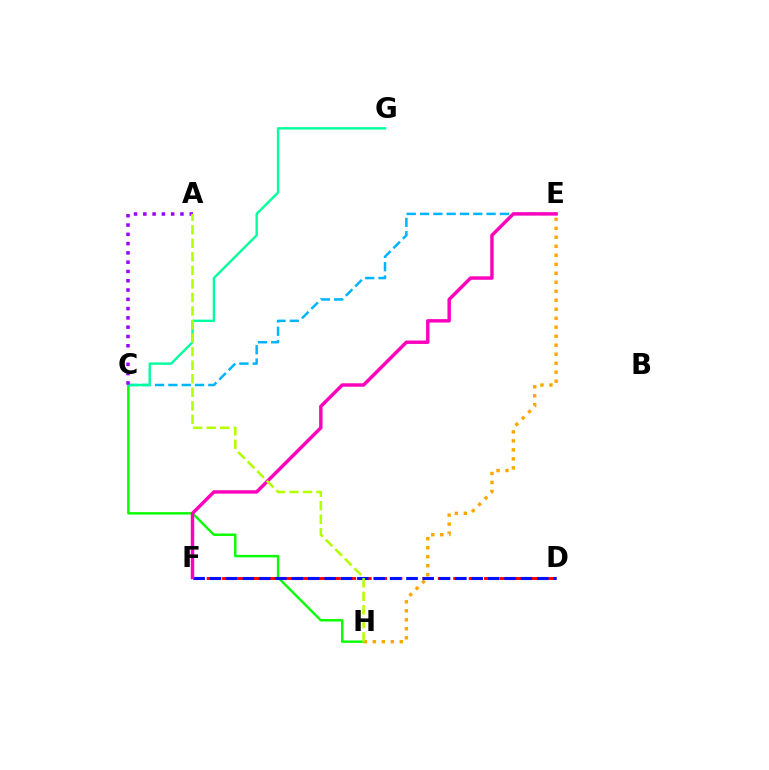{('C', 'H'): [{'color': '#08ff00', 'line_style': 'solid', 'thickness': 1.75}], ('E', 'H'): [{'color': '#ffa500', 'line_style': 'dotted', 'thickness': 2.44}], ('D', 'F'): [{'color': '#ff0000', 'line_style': 'dashed', 'thickness': 2.09}, {'color': '#0010ff', 'line_style': 'dashed', 'thickness': 2.22}], ('C', 'E'): [{'color': '#00b5ff', 'line_style': 'dashed', 'thickness': 1.81}], ('E', 'F'): [{'color': '#ff00bd', 'line_style': 'solid', 'thickness': 2.47}], ('C', 'G'): [{'color': '#00ff9d', 'line_style': 'solid', 'thickness': 1.72}], ('A', 'C'): [{'color': '#9b00ff', 'line_style': 'dotted', 'thickness': 2.52}], ('A', 'H'): [{'color': '#b3ff00', 'line_style': 'dashed', 'thickness': 1.84}]}